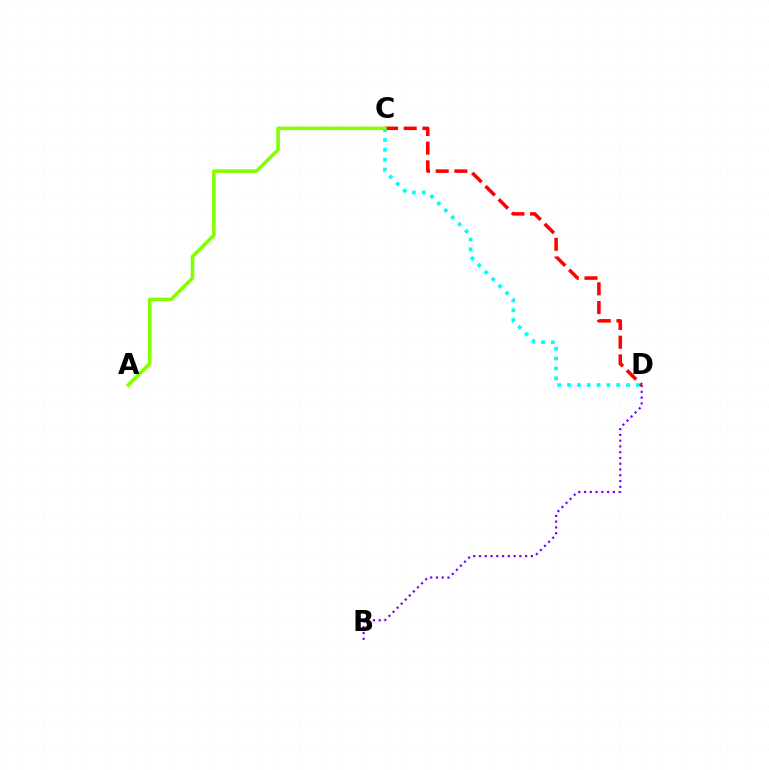{('B', 'D'): [{'color': '#7200ff', 'line_style': 'dotted', 'thickness': 1.57}], ('C', 'D'): [{'color': '#00fff6', 'line_style': 'dotted', 'thickness': 2.67}, {'color': '#ff0000', 'line_style': 'dashed', 'thickness': 2.54}], ('A', 'C'): [{'color': '#84ff00', 'line_style': 'solid', 'thickness': 2.55}]}